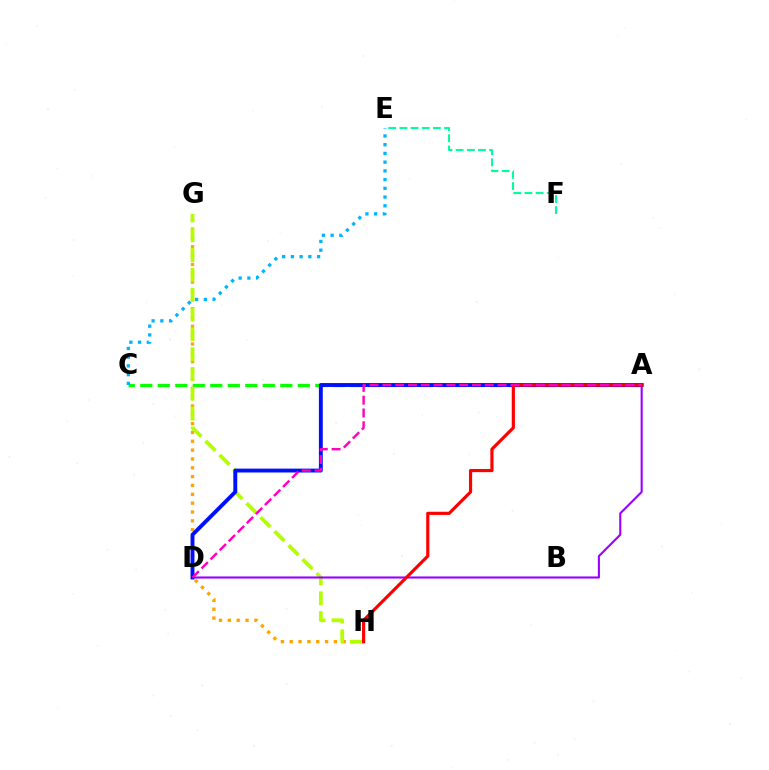{('A', 'C'): [{'color': '#08ff00', 'line_style': 'dashed', 'thickness': 2.38}], ('E', 'F'): [{'color': '#00ff9d', 'line_style': 'dashed', 'thickness': 1.52}], ('G', 'H'): [{'color': '#ffa500', 'line_style': 'dotted', 'thickness': 2.4}, {'color': '#b3ff00', 'line_style': 'dashed', 'thickness': 2.69}], ('A', 'D'): [{'color': '#9b00ff', 'line_style': 'solid', 'thickness': 1.51}, {'color': '#0010ff', 'line_style': 'solid', 'thickness': 2.79}, {'color': '#ff00bd', 'line_style': 'dashed', 'thickness': 1.74}], ('C', 'E'): [{'color': '#00b5ff', 'line_style': 'dotted', 'thickness': 2.37}], ('A', 'H'): [{'color': '#ff0000', 'line_style': 'solid', 'thickness': 2.28}]}